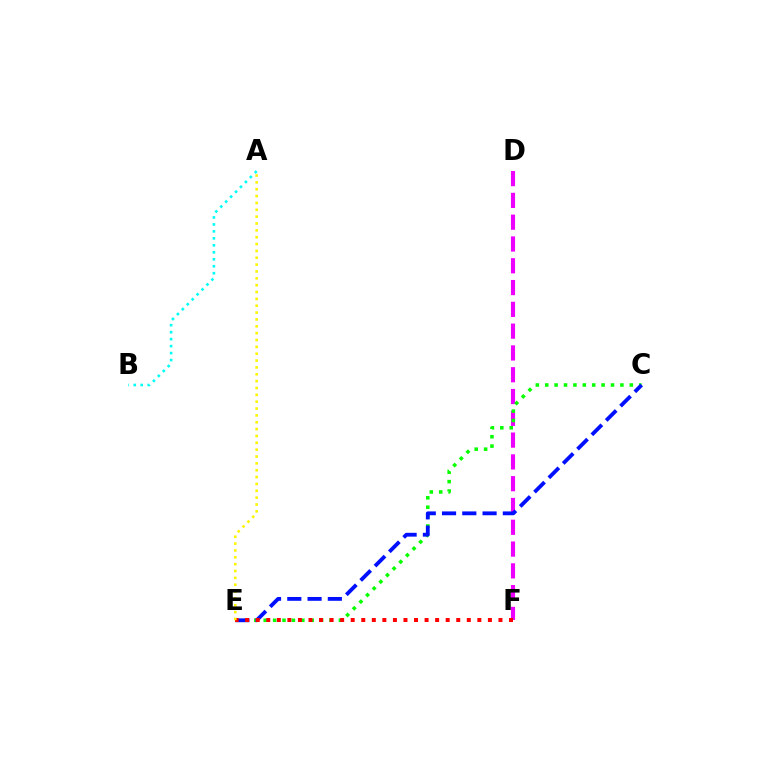{('D', 'F'): [{'color': '#ee00ff', 'line_style': 'dashed', 'thickness': 2.96}], ('C', 'E'): [{'color': '#08ff00', 'line_style': 'dotted', 'thickness': 2.55}, {'color': '#0010ff', 'line_style': 'dashed', 'thickness': 2.75}], ('E', 'F'): [{'color': '#ff0000', 'line_style': 'dotted', 'thickness': 2.87}], ('A', 'E'): [{'color': '#fcf500', 'line_style': 'dotted', 'thickness': 1.86}], ('A', 'B'): [{'color': '#00fff6', 'line_style': 'dotted', 'thickness': 1.89}]}